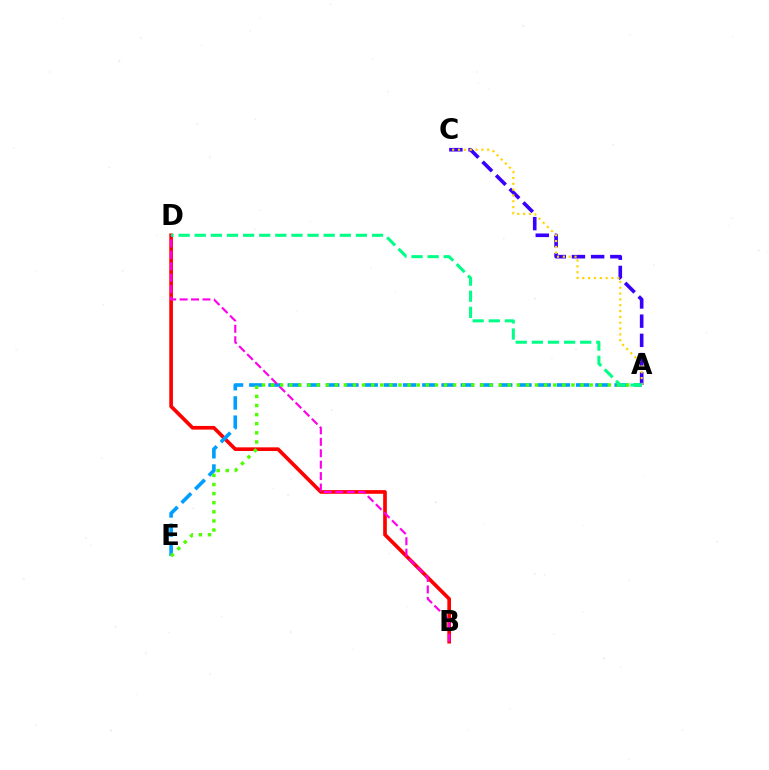{('A', 'C'): [{'color': '#3700ff', 'line_style': 'dashed', 'thickness': 2.61}, {'color': '#ffd500', 'line_style': 'dotted', 'thickness': 1.59}], ('B', 'D'): [{'color': '#ff0000', 'line_style': 'solid', 'thickness': 2.64}, {'color': '#ff00ed', 'line_style': 'dashed', 'thickness': 1.55}], ('A', 'E'): [{'color': '#009eff', 'line_style': 'dashed', 'thickness': 2.61}, {'color': '#4fff00', 'line_style': 'dotted', 'thickness': 2.47}], ('A', 'D'): [{'color': '#00ff86', 'line_style': 'dashed', 'thickness': 2.19}]}